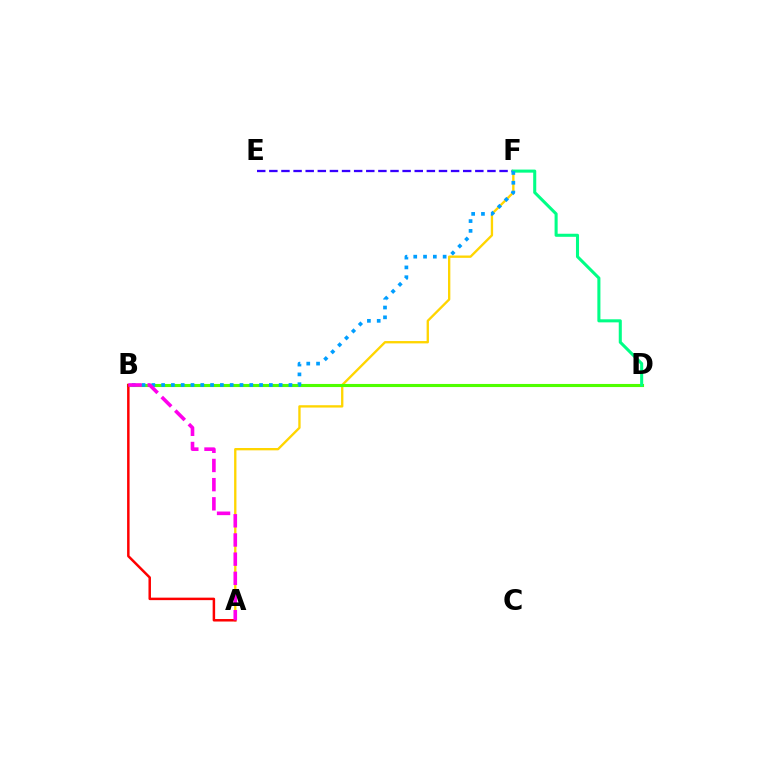{('A', 'F'): [{'color': '#ffd500', 'line_style': 'solid', 'thickness': 1.68}], ('B', 'D'): [{'color': '#4fff00', 'line_style': 'solid', 'thickness': 2.23}], ('E', 'F'): [{'color': '#3700ff', 'line_style': 'dashed', 'thickness': 1.65}], ('A', 'B'): [{'color': '#ff0000', 'line_style': 'solid', 'thickness': 1.79}, {'color': '#ff00ed', 'line_style': 'dashed', 'thickness': 2.61}], ('D', 'F'): [{'color': '#00ff86', 'line_style': 'solid', 'thickness': 2.2}], ('B', 'F'): [{'color': '#009eff', 'line_style': 'dotted', 'thickness': 2.66}]}